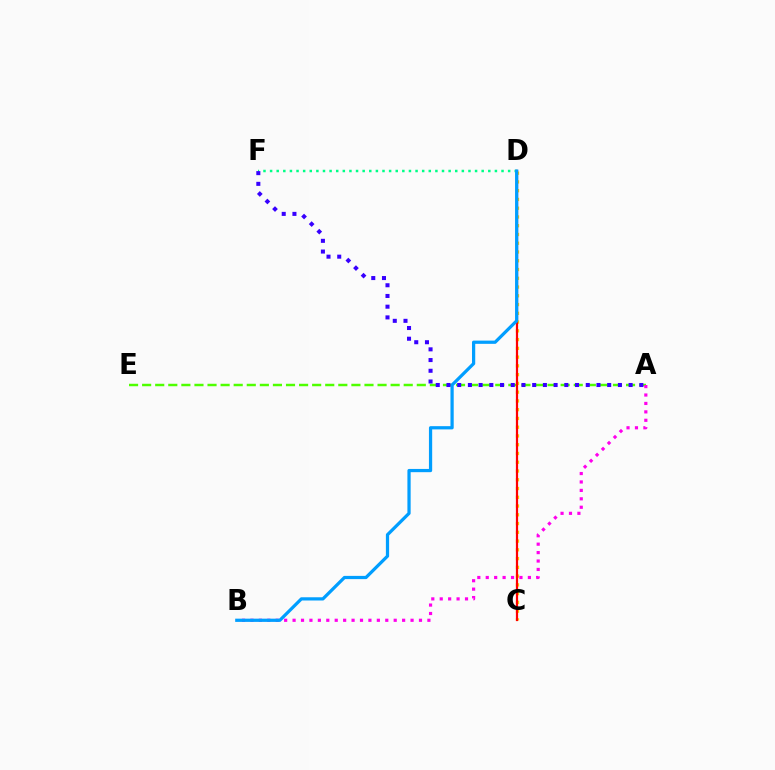{('C', 'D'): [{'color': '#ffd500', 'line_style': 'dotted', 'thickness': 2.38}, {'color': '#ff0000', 'line_style': 'solid', 'thickness': 1.59}], ('D', 'F'): [{'color': '#00ff86', 'line_style': 'dotted', 'thickness': 1.8}], ('A', 'E'): [{'color': '#4fff00', 'line_style': 'dashed', 'thickness': 1.78}], ('A', 'B'): [{'color': '#ff00ed', 'line_style': 'dotted', 'thickness': 2.29}], ('B', 'D'): [{'color': '#009eff', 'line_style': 'solid', 'thickness': 2.33}], ('A', 'F'): [{'color': '#3700ff', 'line_style': 'dotted', 'thickness': 2.91}]}